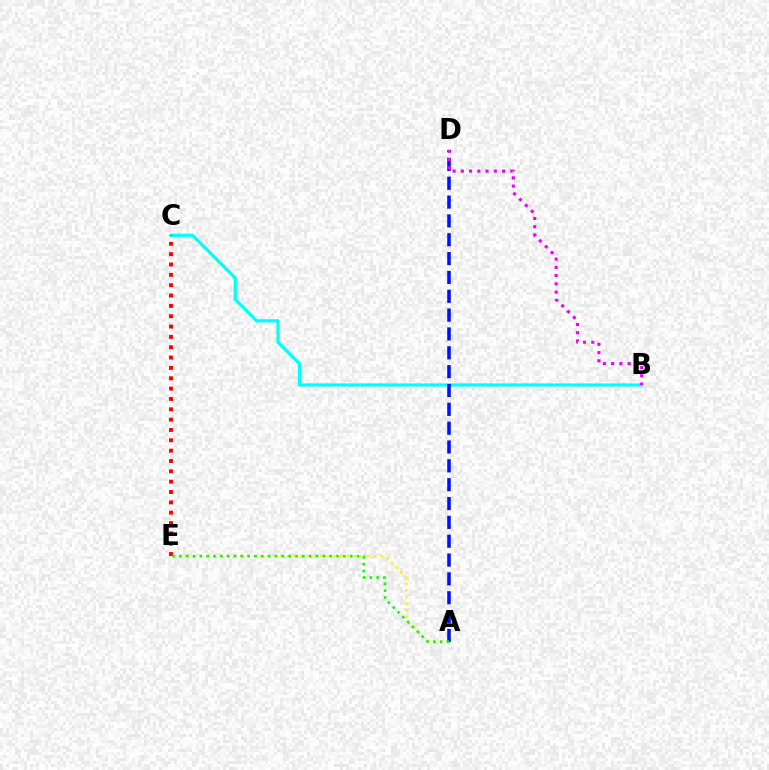{('B', 'C'): [{'color': '#00fff6', 'line_style': 'solid', 'thickness': 2.3}], ('A', 'E'): [{'color': '#fcf500', 'line_style': 'dotted', 'thickness': 1.82}, {'color': '#08ff00', 'line_style': 'dotted', 'thickness': 1.86}], ('A', 'D'): [{'color': '#0010ff', 'line_style': 'dashed', 'thickness': 2.56}], ('B', 'D'): [{'color': '#ee00ff', 'line_style': 'dotted', 'thickness': 2.24}], ('C', 'E'): [{'color': '#ff0000', 'line_style': 'dotted', 'thickness': 2.81}]}